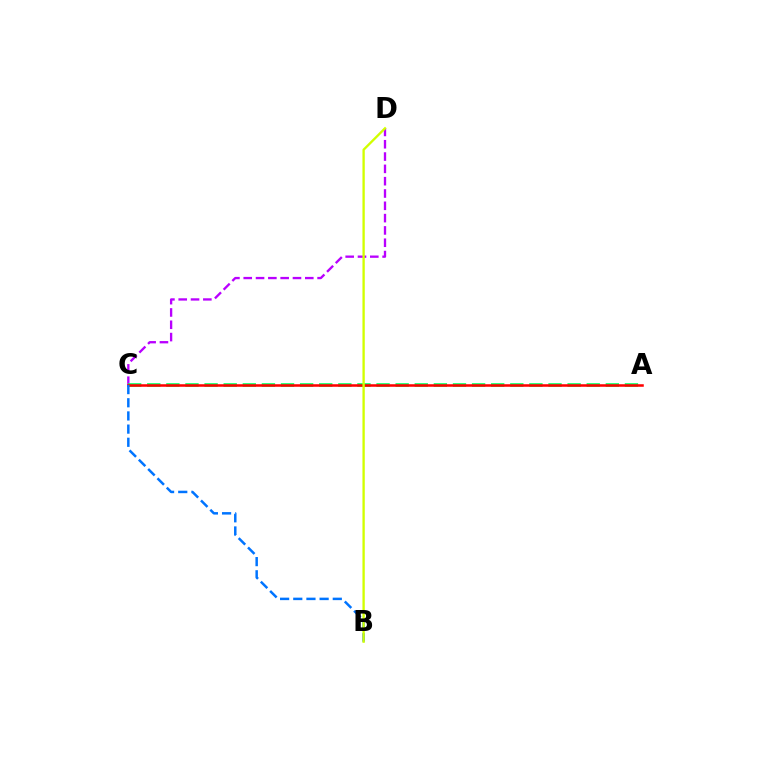{('C', 'D'): [{'color': '#b900ff', 'line_style': 'dashed', 'thickness': 1.67}], ('A', 'C'): [{'color': '#00ff5c', 'line_style': 'dashed', 'thickness': 2.6}, {'color': '#ff0000', 'line_style': 'solid', 'thickness': 1.83}], ('B', 'C'): [{'color': '#0074ff', 'line_style': 'dashed', 'thickness': 1.79}], ('B', 'D'): [{'color': '#d1ff00', 'line_style': 'solid', 'thickness': 1.68}]}